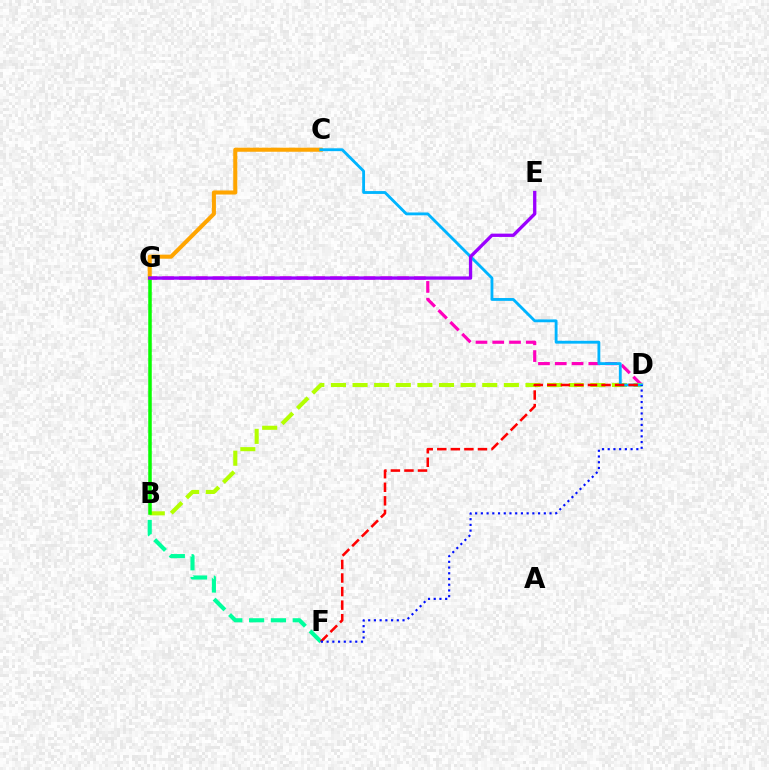{('B', 'F'): [{'color': '#00ff9d', 'line_style': 'dashed', 'thickness': 2.96}], ('D', 'G'): [{'color': '#ff00bd', 'line_style': 'dashed', 'thickness': 2.28}], ('C', 'G'): [{'color': '#ffa500', 'line_style': 'solid', 'thickness': 2.92}], ('B', 'D'): [{'color': '#b3ff00', 'line_style': 'dashed', 'thickness': 2.94}], ('C', 'D'): [{'color': '#00b5ff', 'line_style': 'solid', 'thickness': 2.05}], ('D', 'F'): [{'color': '#ff0000', 'line_style': 'dashed', 'thickness': 1.84}, {'color': '#0010ff', 'line_style': 'dotted', 'thickness': 1.55}], ('B', 'G'): [{'color': '#08ff00', 'line_style': 'solid', 'thickness': 2.53}], ('E', 'G'): [{'color': '#9b00ff', 'line_style': 'solid', 'thickness': 2.38}]}